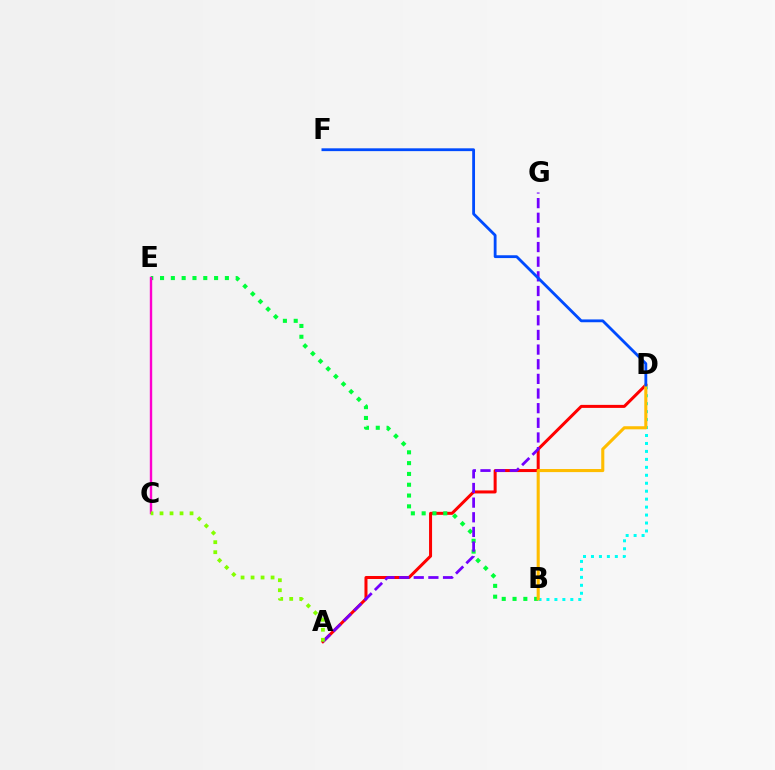{('A', 'D'): [{'color': '#ff0000', 'line_style': 'solid', 'thickness': 2.17}], ('B', 'E'): [{'color': '#00ff39', 'line_style': 'dotted', 'thickness': 2.94}], ('B', 'D'): [{'color': '#00fff6', 'line_style': 'dotted', 'thickness': 2.16}, {'color': '#ffbd00', 'line_style': 'solid', 'thickness': 2.22}], ('A', 'G'): [{'color': '#7200ff', 'line_style': 'dashed', 'thickness': 1.99}], ('C', 'E'): [{'color': '#ff00cf', 'line_style': 'solid', 'thickness': 1.72}], ('D', 'F'): [{'color': '#004bff', 'line_style': 'solid', 'thickness': 2.03}], ('A', 'C'): [{'color': '#84ff00', 'line_style': 'dotted', 'thickness': 2.72}]}